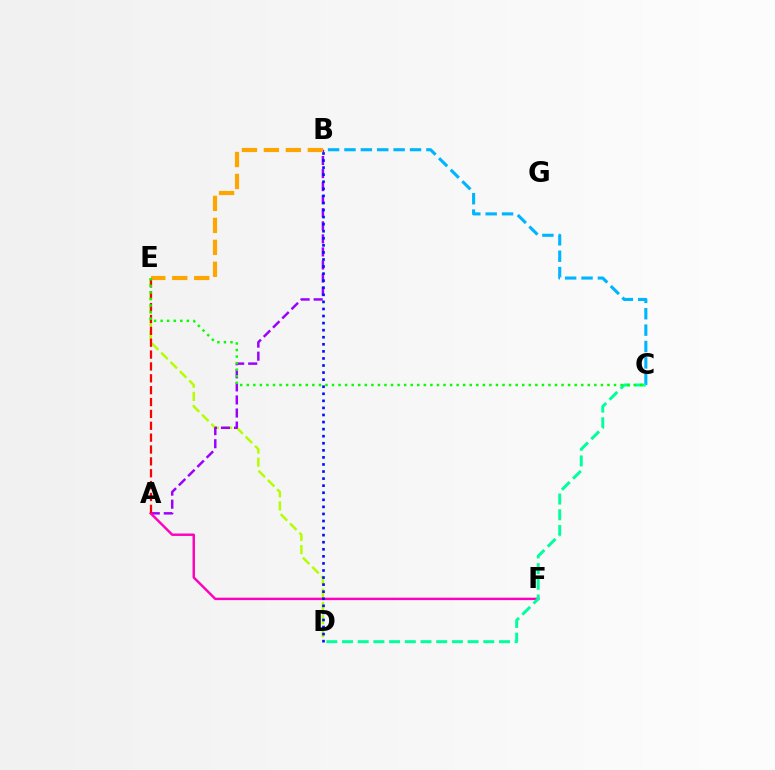{('D', 'E'): [{'color': '#b3ff00', 'line_style': 'dashed', 'thickness': 1.79}], ('B', 'C'): [{'color': '#00b5ff', 'line_style': 'dashed', 'thickness': 2.23}], ('A', 'B'): [{'color': '#9b00ff', 'line_style': 'dashed', 'thickness': 1.77}], ('A', 'F'): [{'color': '#ff00bd', 'line_style': 'solid', 'thickness': 1.75}], ('B', 'D'): [{'color': '#0010ff', 'line_style': 'dotted', 'thickness': 1.92}], ('B', 'E'): [{'color': '#ffa500', 'line_style': 'dashed', 'thickness': 2.98}], ('C', 'D'): [{'color': '#00ff9d', 'line_style': 'dashed', 'thickness': 2.13}], ('A', 'E'): [{'color': '#ff0000', 'line_style': 'dashed', 'thickness': 1.61}], ('C', 'E'): [{'color': '#08ff00', 'line_style': 'dotted', 'thickness': 1.78}]}